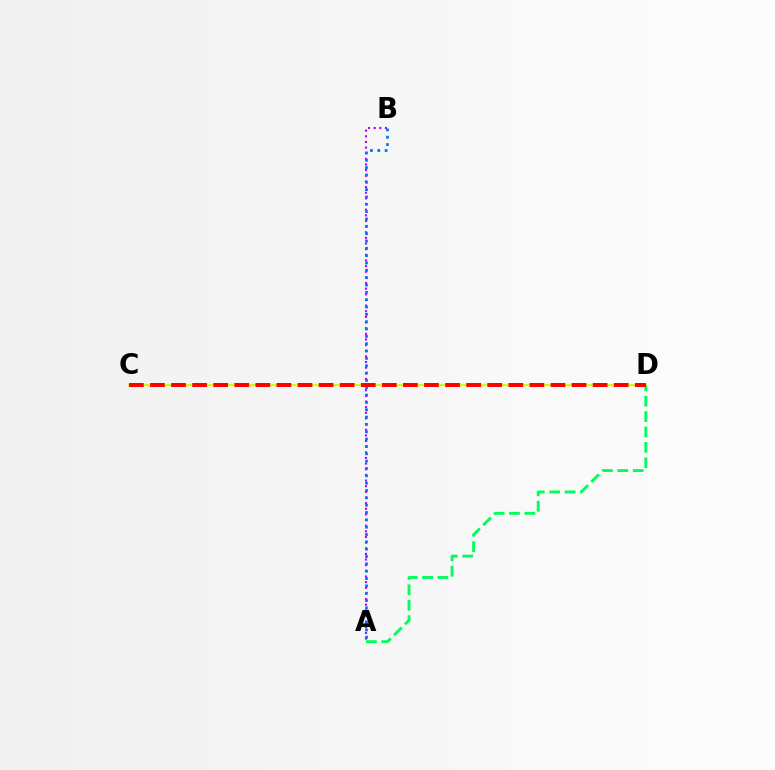{('A', 'D'): [{'color': '#00ff5c', 'line_style': 'dashed', 'thickness': 2.09}], ('C', 'D'): [{'color': '#d1ff00', 'line_style': 'solid', 'thickness': 1.61}, {'color': '#ff0000', 'line_style': 'dashed', 'thickness': 2.86}], ('A', 'B'): [{'color': '#b900ff', 'line_style': 'dotted', 'thickness': 1.53}, {'color': '#0074ff', 'line_style': 'dotted', 'thickness': 1.99}]}